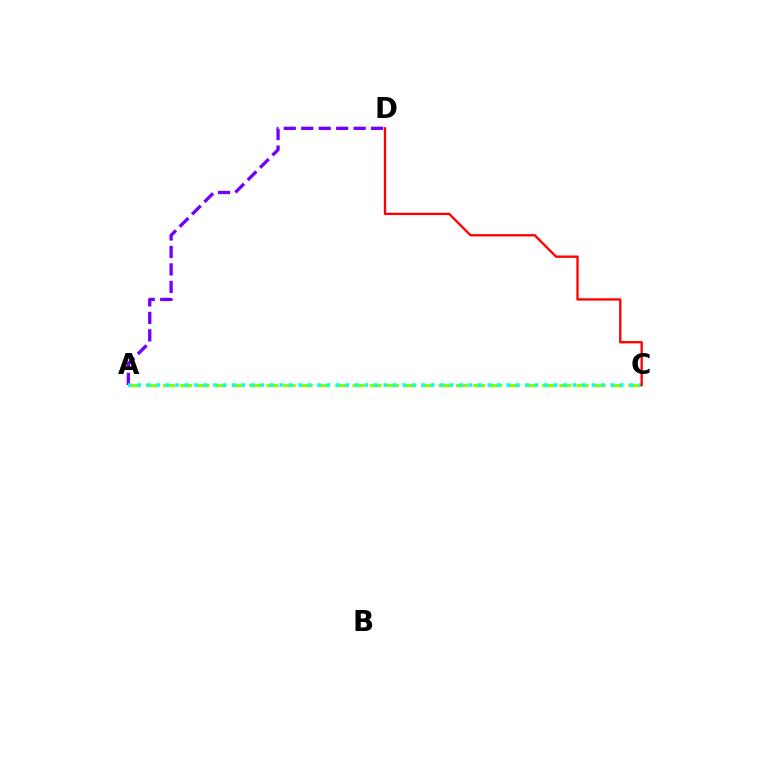{('A', 'D'): [{'color': '#7200ff', 'line_style': 'dashed', 'thickness': 2.37}], ('A', 'C'): [{'color': '#84ff00', 'line_style': 'dashed', 'thickness': 2.34}, {'color': '#00fff6', 'line_style': 'dotted', 'thickness': 2.57}], ('C', 'D'): [{'color': '#ff0000', 'line_style': 'solid', 'thickness': 1.68}]}